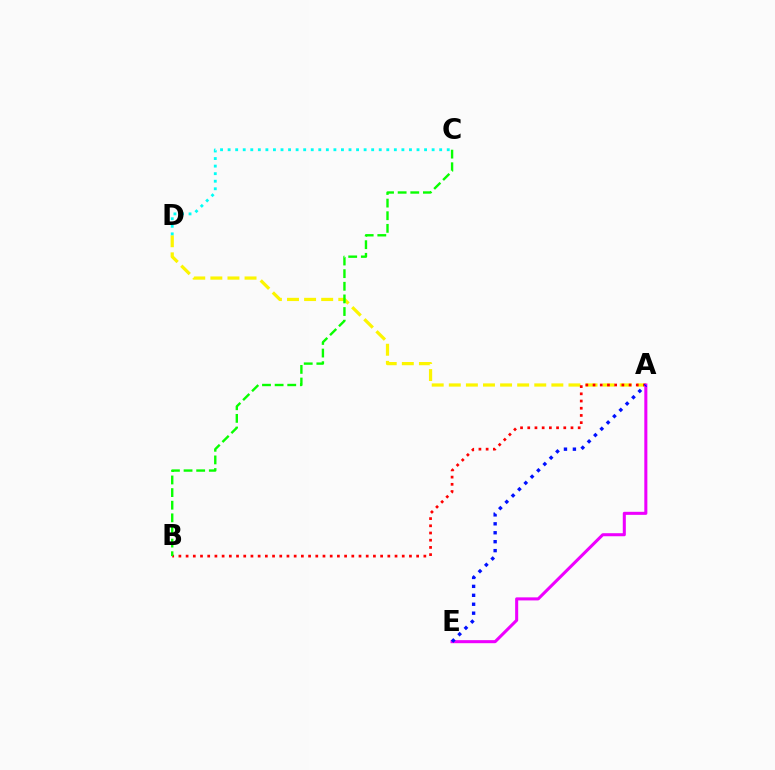{('A', 'D'): [{'color': '#fcf500', 'line_style': 'dashed', 'thickness': 2.32}], ('A', 'B'): [{'color': '#ff0000', 'line_style': 'dotted', 'thickness': 1.96}], ('B', 'C'): [{'color': '#08ff00', 'line_style': 'dashed', 'thickness': 1.71}], ('A', 'E'): [{'color': '#ee00ff', 'line_style': 'solid', 'thickness': 2.2}, {'color': '#0010ff', 'line_style': 'dotted', 'thickness': 2.43}], ('C', 'D'): [{'color': '#00fff6', 'line_style': 'dotted', 'thickness': 2.05}]}